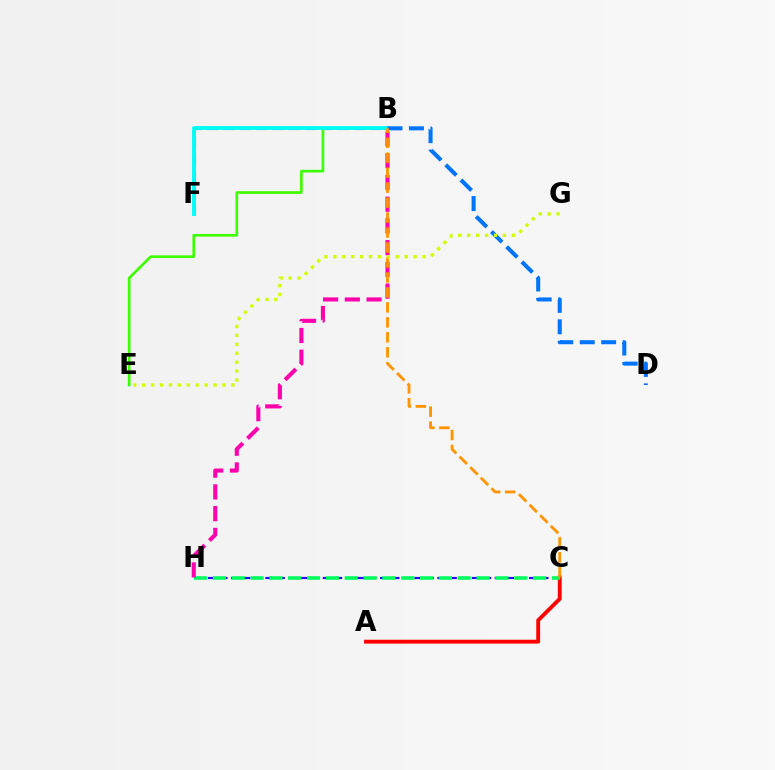{('B', 'E'): [{'color': '#3dff00', 'line_style': 'solid', 'thickness': 1.93}], ('A', 'C'): [{'color': '#ff0000', 'line_style': 'solid', 'thickness': 2.79}], ('B', 'F'): [{'color': '#b900ff', 'line_style': 'dashed', 'thickness': 2.22}, {'color': '#00fff6', 'line_style': 'solid', 'thickness': 2.79}], ('C', 'H'): [{'color': '#2500ff', 'line_style': 'dashed', 'thickness': 1.56}, {'color': '#00ff5c', 'line_style': 'dashed', 'thickness': 2.56}], ('B', 'D'): [{'color': '#0074ff', 'line_style': 'dashed', 'thickness': 2.91}], ('B', 'H'): [{'color': '#ff00ac', 'line_style': 'dashed', 'thickness': 2.95}], ('B', 'C'): [{'color': '#ff9400', 'line_style': 'dashed', 'thickness': 2.03}], ('E', 'G'): [{'color': '#d1ff00', 'line_style': 'dotted', 'thickness': 2.42}]}